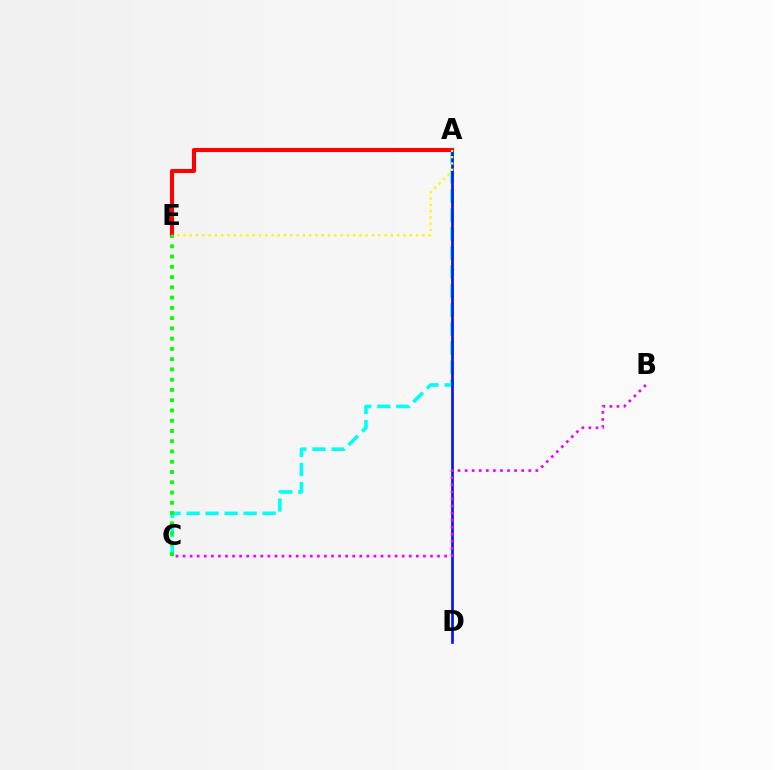{('A', 'C'): [{'color': '#00fff6', 'line_style': 'dashed', 'thickness': 2.58}], ('A', 'E'): [{'color': '#ff0000', 'line_style': 'solid', 'thickness': 2.94}, {'color': '#fcf500', 'line_style': 'dotted', 'thickness': 1.71}], ('A', 'D'): [{'color': '#0010ff', 'line_style': 'solid', 'thickness': 1.92}], ('C', 'E'): [{'color': '#08ff00', 'line_style': 'dotted', 'thickness': 2.79}], ('B', 'C'): [{'color': '#ee00ff', 'line_style': 'dotted', 'thickness': 1.92}]}